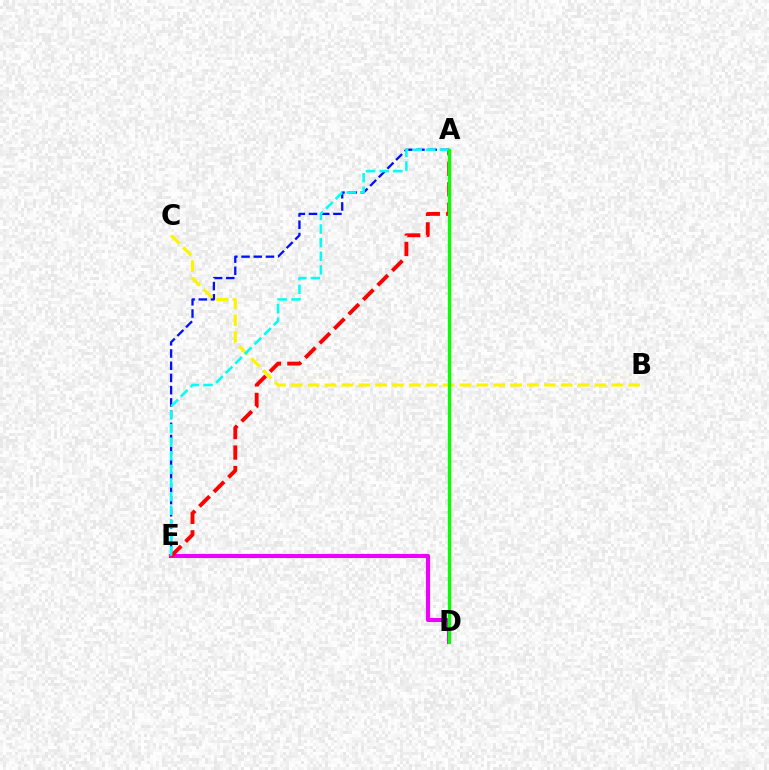{('D', 'E'): [{'color': '#ee00ff', 'line_style': 'solid', 'thickness': 2.96}], ('A', 'E'): [{'color': '#0010ff', 'line_style': 'dashed', 'thickness': 1.66}, {'color': '#ff0000', 'line_style': 'dashed', 'thickness': 2.78}, {'color': '#00fff6', 'line_style': 'dashed', 'thickness': 1.85}], ('B', 'C'): [{'color': '#fcf500', 'line_style': 'dashed', 'thickness': 2.29}], ('A', 'D'): [{'color': '#08ff00', 'line_style': 'solid', 'thickness': 2.38}]}